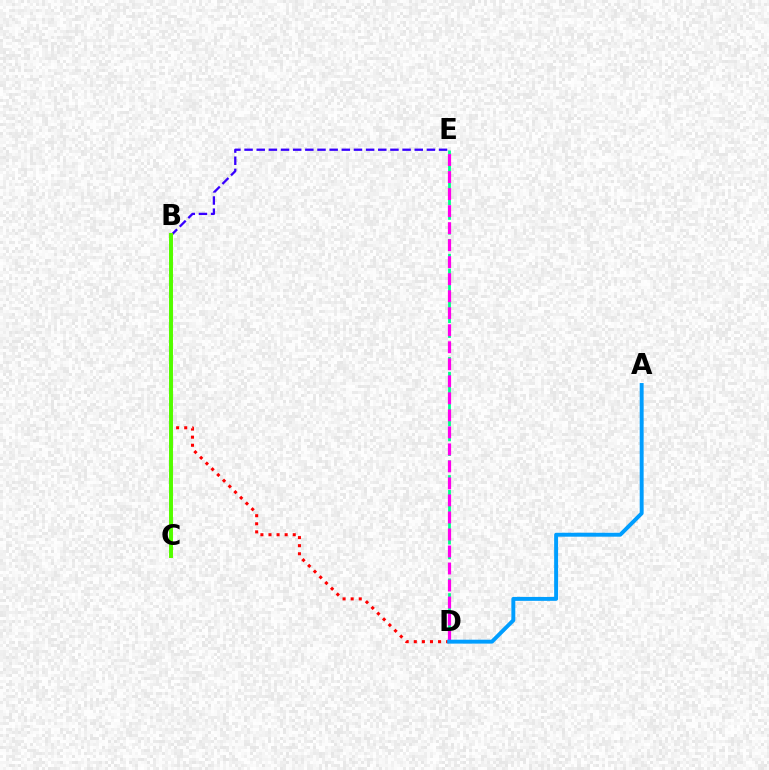{('B', 'D'): [{'color': '#ff0000', 'line_style': 'dotted', 'thickness': 2.2}], ('D', 'E'): [{'color': '#00ff86', 'line_style': 'dashed', 'thickness': 2.0}, {'color': '#ff00ed', 'line_style': 'dashed', 'thickness': 2.31}], ('B', 'E'): [{'color': '#3700ff', 'line_style': 'dashed', 'thickness': 1.65}], ('B', 'C'): [{'color': '#ffd500', 'line_style': 'solid', 'thickness': 2.87}, {'color': '#4fff00', 'line_style': 'solid', 'thickness': 2.79}], ('A', 'D'): [{'color': '#009eff', 'line_style': 'solid', 'thickness': 2.82}]}